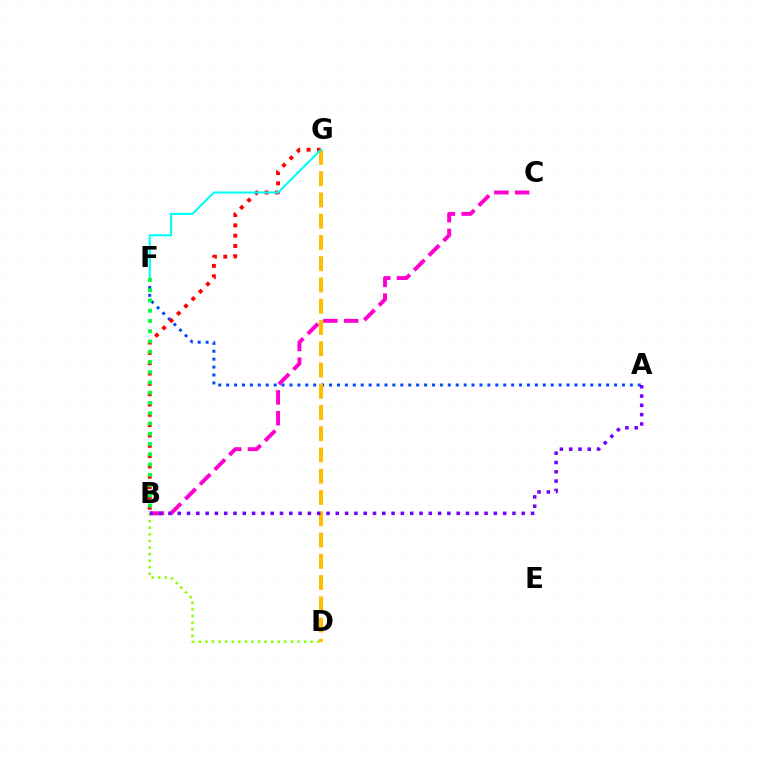{('B', 'C'): [{'color': '#ff00cf', 'line_style': 'dashed', 'thickness': 2.82}], ('B', 'D'): [{'color': '#84ff00', 'line_style': 'dotted', 'thickness': 1.79}], ('A', 'F'): [{'color': '#004bff', 'line_style': 'dotted', 'thickness': 2.15}], ('D', 'G'): [{'color': '#ffbd00', 'line_style': 'dashed', 'thickness': 2.89}], ('A', 'B'): [{'color': '#7200ff', 'line_style': 'dotted', 'thickness': 2.53}], ('B', 'G'): [{'color': '#ff0000', 'line_style': 'dotted', 'thickness': 2.8}], ('F', 'G'): [{'color': '#00fff6', 'line_style': 'solid', 'thickness': 1.51}], ('B', 'F'): [{'color': '#00ff39', 'line_style': 'dotted', 'thickness': 2.79}]}